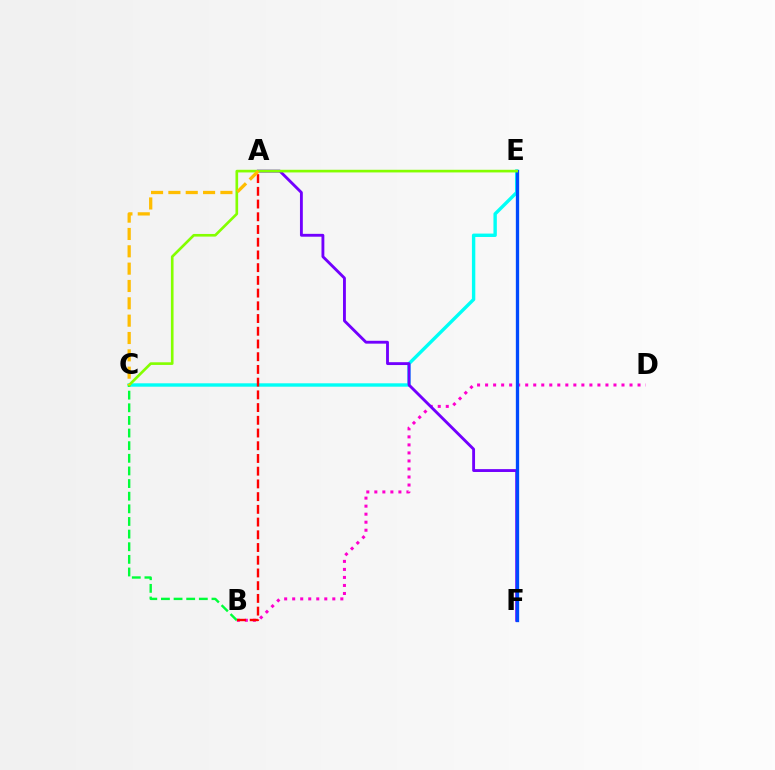{('C', 'E'): [{'color': '#00fff6', 'line_style': 'solid', 'thickness': 2.44}, {'color': '#84ff00', 'line_style': 'solid', 'thickness': 1.91}], ('B', 'D'): [{'color': '#ff00cf', 'line_style': 'dotted', 'thickness': 2.18}], ('B', 'C'): [{'color': '#00ff39', 'line_style': 'dashed', 'thickness': 1.72}], ('A', 'F'): [{'color': '#7200ff', 'line_style': 'solid', 'thickness': 2.06}], ('E', 'F'): [{'color': '#004bff', 'line_style': 'solid', 'thickness': 2.38}], ('A', 'B'): [{'color': '#ff0000', 'line_style': 'dashed', 'thickness': 1.73}], ('A', 'C'): [{'color': '#ffbd00', 'line_style': 'dashed', 'thickness': 2.36}]}